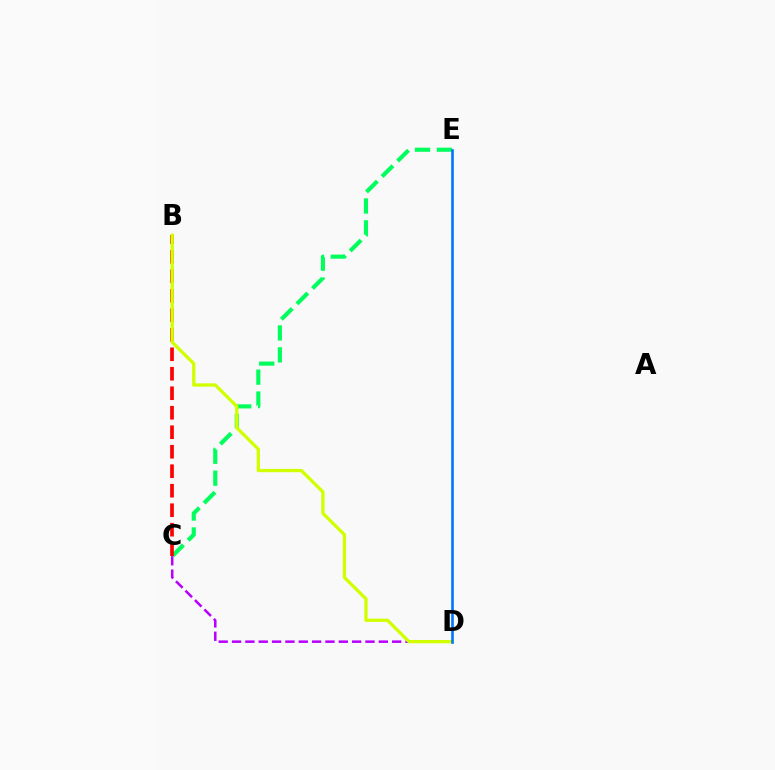{('C', 'D'): [{'color': '#b900ff', 'line_style': 'dashed', 'thickness': 1.81}], ('C', 'E'): [{'color': '#00ff5c', 'line_style': 'dashed', 'thickness': 2.98}], ('B', 'C'): [{'color': '#ff0000', 'line_style': 'dashed', 'thickness': 2.65}], ('B', 'D'): [{'color': '#d1ff00', 'line_style': 'solid', 'thickness': 2.37}], ('D', 'E'): [{'color': '#0074ff', 'line_style': 'solid', 'thickness': 1.88}]}